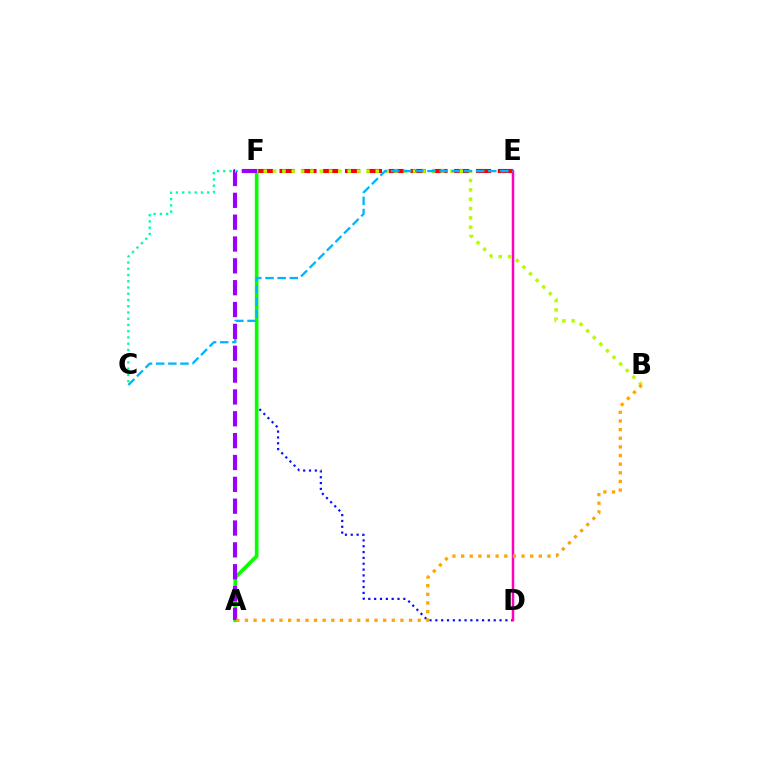{('D', 'F'): [{'color': '#0010ff', 'line_style': 'dotted', 'thickness': 1.59}], ('E', 'F'): [{'color': '#ff0000', 'line_style': 'dashed', 'thickness': 2.97}], ('A', 'F'): [{'color': '#08ff00', 'line_style': 'solid', 'thickness': 2.63}, {'color': '#9b00ff', 'line_style': 'dashed', 'thickness': 2.97}], ('D', 'E'): [{'color': '#ff00bd', 'line_style': 'solid', 'thickness': 1.8}], ('B', 'F'): [{'color': '#b3ff00', 'line_style': 'dotted', 'thickness': 2.54}], ('C', 'F'): [{'color': '#00ff9d', 'line_style': 'dotted', 'thickness': 1.7}], ('C', 'E'): [{'color': '#00b5ff', 'line_style': 'dashed', 'thickness': 1.65}], ('A', 'B'): [{'color': '#ffa500', 'line_style': 'dotted', 'thickness': 2.35}]}